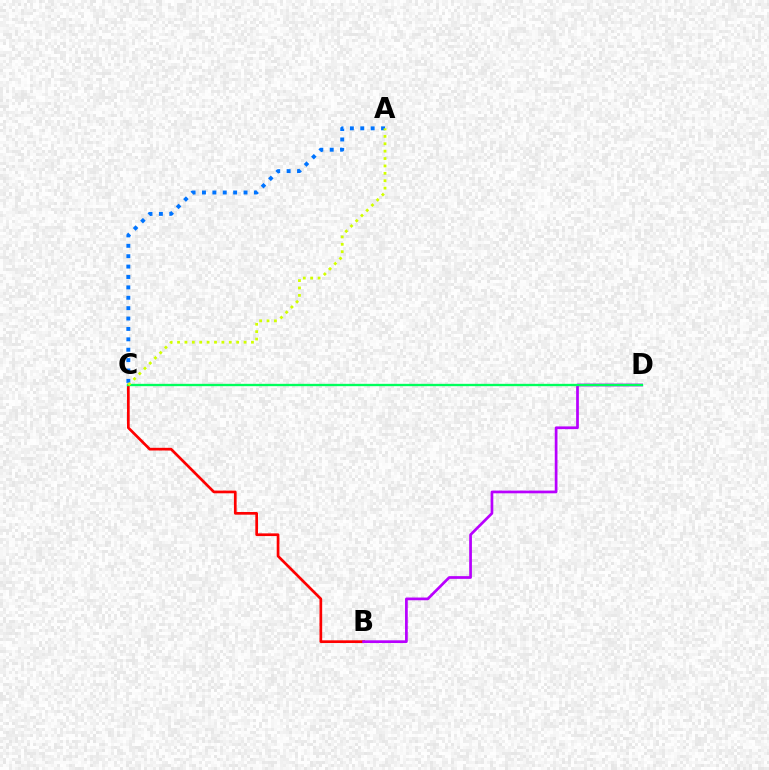{('B', 'C'): [{'color': '#ff0000', 'line_style': 'solid', 'thickness': 1.94}], ('A', 'C'): [{'color': '#0074ff', 'line_style': 'dotted', 'thickness': 2.82}, {'color': '#d1ff00', 'line_style': 'dotted', 'thickness': 2.01}], ('B', 'D'): [{'color': '#b900ff', 'line_style': 'solid', 'thickness': 1.96}], ('C', 'D'): [{'color': '#00ff5c', 'line_style': 'solid', 'thickness': 1.68}]}